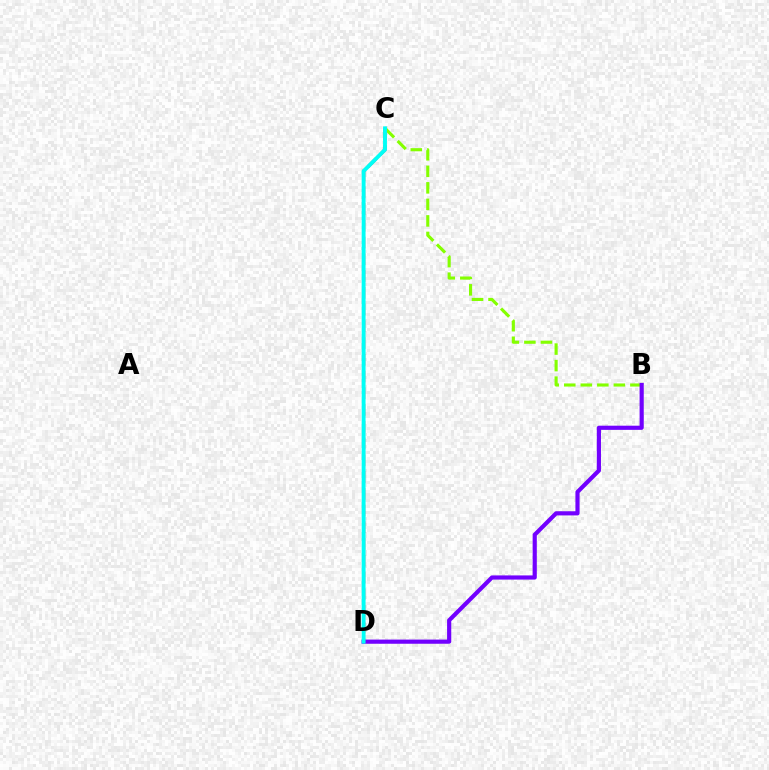{('C', 'D'): [{'color': '#ff0000', 'line_style': 'dashed', 'thickness': 2.27}, {'color': '#00fff6', 'line_style': 'solid', 'thickness': 2.79}], ('B', 'C'): [{'color': '#84ff00', 'line_style': 'dashed', 'thickness': 2.25}], ('B', 'D'): [{'color': '#7200ff', 'line_style': 'solid', 'thickness': 3.0}]}